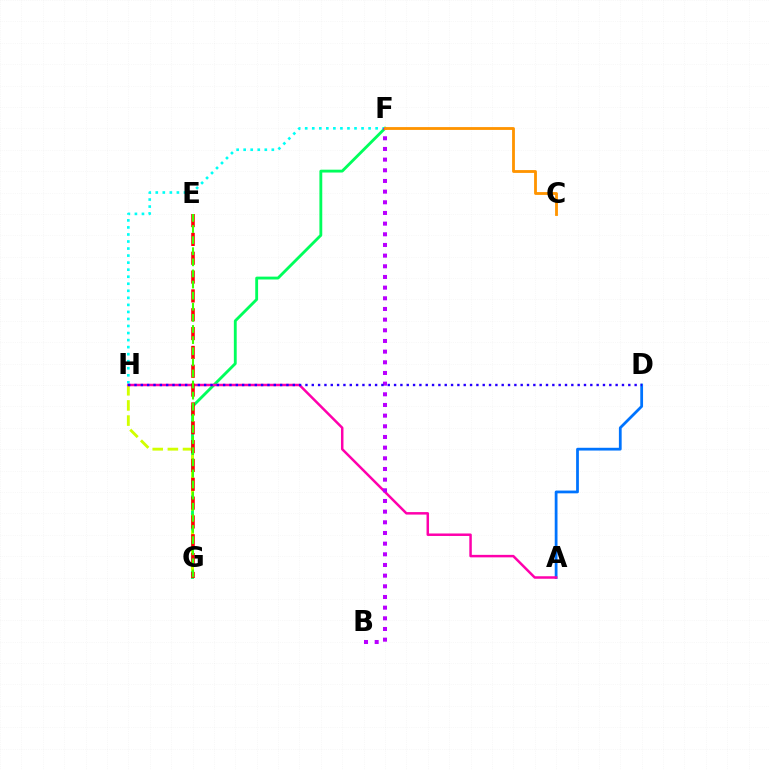{('F', 'H'): [{'color': '#00fff6', 'line_style': 'dotted', 'thickness': 1.91}], ('F', 'G'): [{'color': '#00ff5c', 'line_style': 'solid', 'thickness': 2.05}], ('G', 'H'): [{'color': '#d1ff00', 'line_style': 'dashed', 'thickness': 2.06}], ('A', 'D'): [{'color': '#0074ff', 'line_style': 'solid', 'thickness': 1.99}], ('A', 'H'): [{'color': '#ff00ac', 'line_style': 'solid', 'thickness': 1.79}], ('B', 'F'): [{'color': '#b900ff', 'line_style': 'dotted', 'thickness': 2.9}], ('D', 'H'): [{'color': '#2500ff', 'line_style': 'dotted', 'thickness': 1.72}], ('E', 'G'): [{'color': '#ff0000', 'line_style': 'dashed', 'thickness': 2.56}, {'color': '#3dff00', 'line_style': 'dashed', 'thickness': 1.51}], ('C', 'F'): [{'color': '#ff9400', 'line_style': 'solid', 'thickness': 2.04}]}